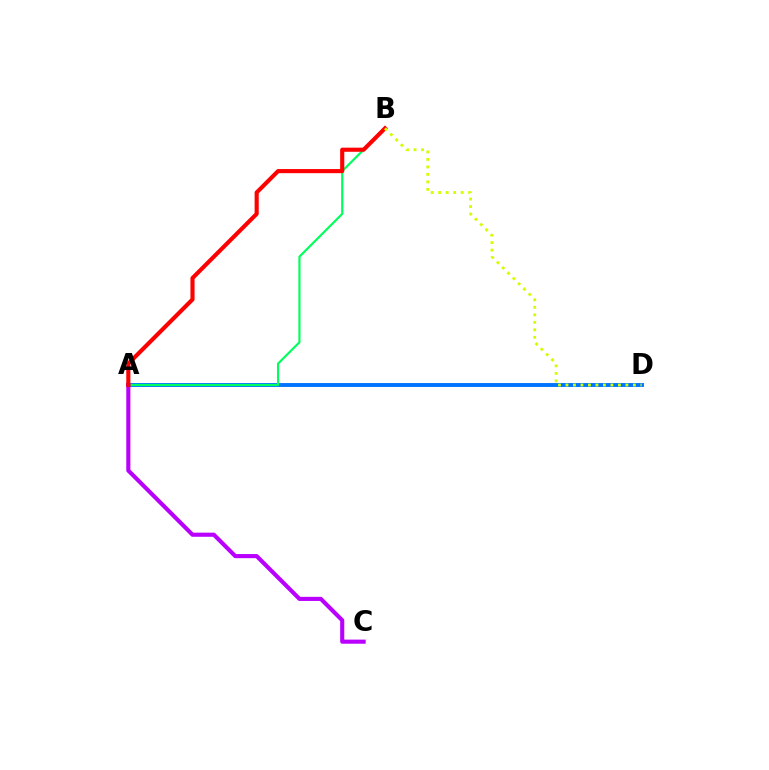{('A', 'D'): [{'color': '#0074ff', 'line_style': 'solid', 'thickness': 2.8}], ('A', 'B'): [{'color': '#00ff5c', 'line_style': 'solid', 'thickness': 1.56}, {'color': '#ff0000', 'line_style': 'solid', 'thickness': 2.96}], ('A', 'C'): [{'color': '#b900ff', 'line_style': 'solid', 'thickness': 2.96}], ('B', 'D'): [{'color': '#d1ff00', 'line_style': 'dotted', 'thickness': 2.04}]}